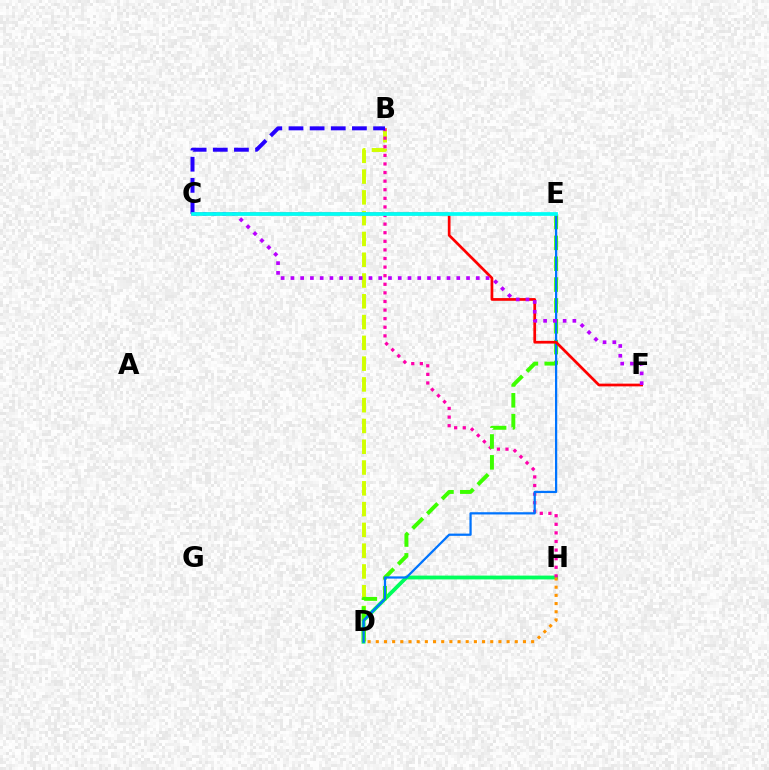{('B', 'D'): [{'color': '#d1ff00', 'line_style': 'dashed', 'thickness': 2.82}], ('D', 'H'): [{'color': '#00ff5c', 'line_style': 'solid', 'thickness': 2.74}, {'color': '#ff9400', 'line_style': 'dotted', 'thickness': 2.22}], ('B', 'H'): [{'color': '#ff00ac', 'line_style': 'dotted', 'thickness': 2.34}], ('D', 'E'): [{'color': '#3dff00', 'line_style': 'dashed', 'thickness': 2.83}, {'color': '#0074ff', 'line_style': 'solid', 'thickness': 1.61}], ('C', 'F'): [{'color': '#ff0000', 'line_style': 'solid', 'thickness': 1.96}, {'color': '#b900ff', 'line_style': 'dotted', 'thickness': 2.65}], ('B', 'C'): [{'color': '#2500ff', 'line_style': 'dashed', 'thickness': 2.87}], ('C', 'E'): [{'color': '#00fff6', 'line_style': 'solid', 'thickness': 2.67}]}